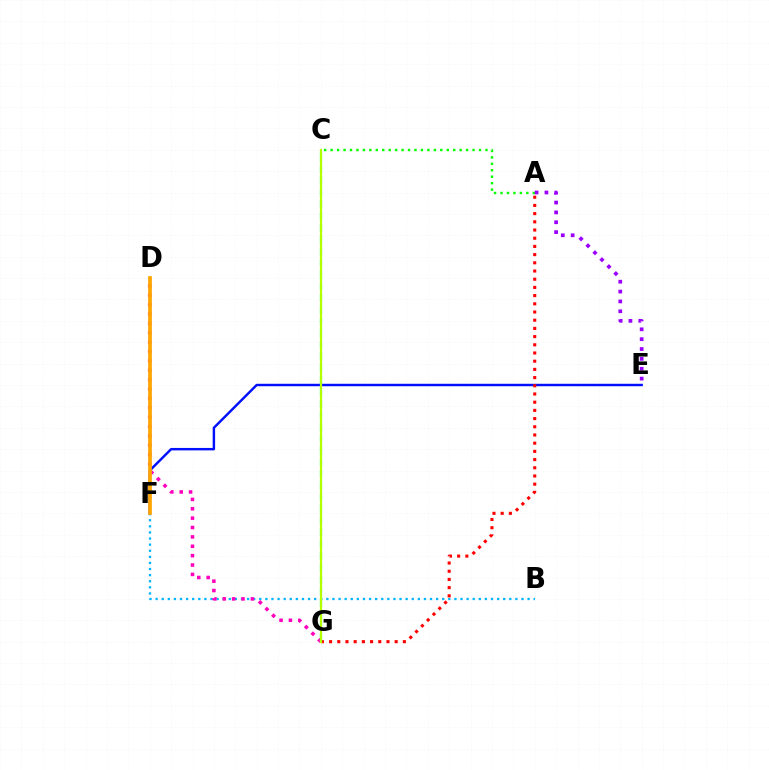{('A', 'C'): [{'color': '#08ff00', 'line_style': 'dotted', 'thickness': 1.75}], ('B', 'F'): [{'color': '#00b5ff', 'line_style': 'dotted', 'thickness': 1.66}], ('E', 'F'): [{'color': '#0010ff', 'line_style': 'solid', 'thickness': 1.76}], ('A', 'G'): [{'color': '#ff0000', 'line_style': 'dotted', 'thickness': 2.23}], ('A', 'E'): [{'color': '#9b00ff', 'line_style': 'dotted', 'thickness': 2.68}], ('D', 'G'): [{'color': '#ff00bd', 'line_style': 'dotted', 'thickness': 2.55}], ('C', 'G'): [{'color': '#00ff9d', 'line_style': 'dashed', 'thickness': 1.59}, {'color': '#b3ff00', 'line_style': 'solid', 'thickness': 1.6}], ('D', 'F'): [{'color': '#ffa500', 'line_style': 'solid', 'thickness': 2.67}]}